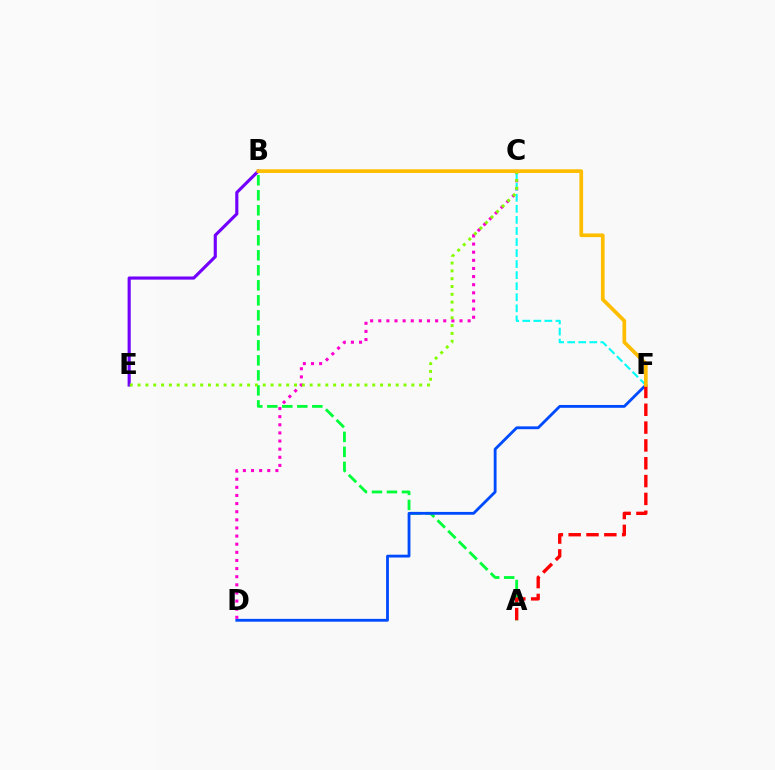{('A', 'B'): [{'color': '#00ff39', 'line_style': 'dashed', 'thickness': 2.04}], ('D', 'F'): [{'color': '#004bff', 'line_style': 'solid', 'thickness': 2.03}], ('C', 'D'): [{'color': '#ff00cf', 'line_style': 'dotted', 'thickness': 2.21}], ('C', 'F'): [{'color': '#00fff6', 'line_style': 'dashed', 'thickness': 1.5}], ('B', 'E'): [{'color': '#7200ff', 'line_style': 'solid', 'thickness': 2.25}], ('A', 'F'): [{'color': '#ff0000', 'line_style': 'dashed', 'thickness': 2.42}], ('C', 'E'): [{'color': '#84ff00', 'line_style': 'dotted', 'thickness': 2.13}], ('B', 'F'): [{'color': '#ffbd00', 'line_style': 'solid', 'thickness': 2.67}]}